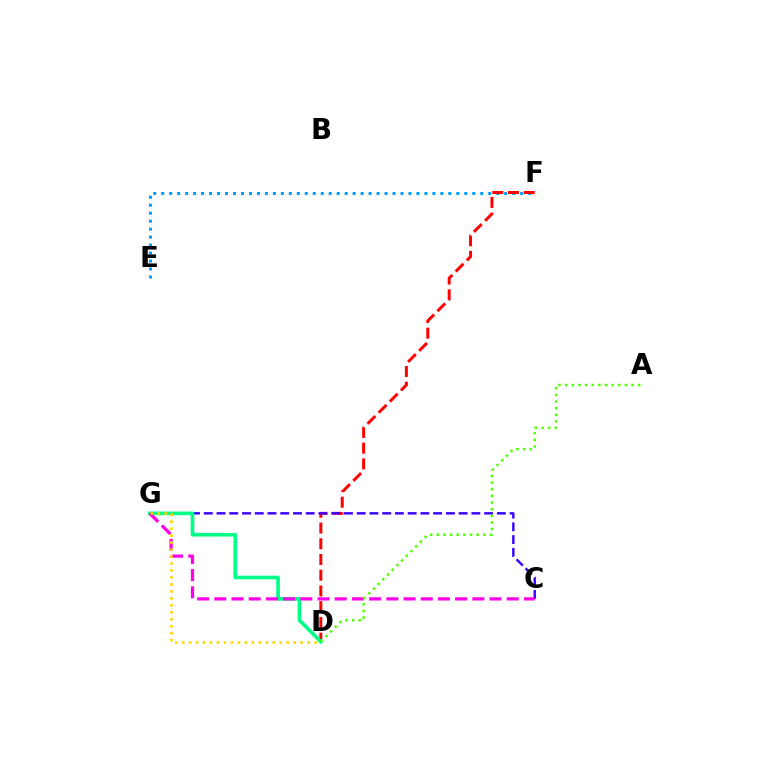{('E', 'F'): [{'color': '#009eff', 'line_style': 'dotted', 'thickness': 2.17}], ('D', 'F'): [{'color': '#ff0000', 'line_style': 'dashed', 'thickness': 2.14}], ('C', 'G'): [{'color': '#3700ff', 'line_style': 'dashed', 'thickness': 1.73}, {'color': '#ff00ed', 'line_style': 'dashed', 'thickness': 2.34}], ('D', 'G'): [{'color': '#00ff86', 'line_style': 'solid', 'thickness': 2.63}, {'color': '#ffd500', 'line_style': 'dotted', 'thickness': 1.89}], ('A', 'D'): [{'color': '#4fff00', 'line_style': 'dotted', 'thickness': 1.8}]}